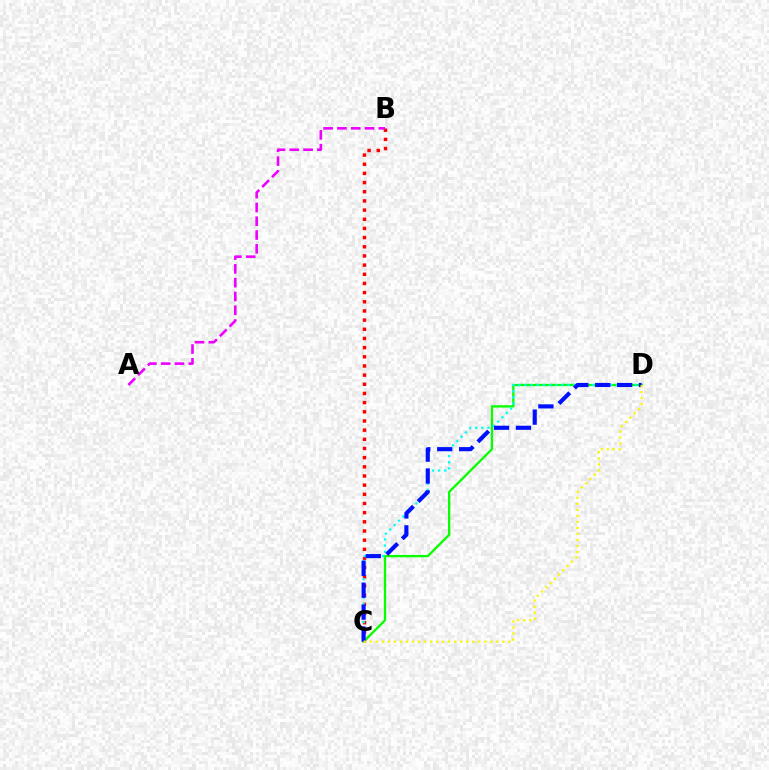{('B', 'C'): [{'color': '#ff0000', 'line_style': 'dotted', 'thickness': 2.49}], ('C', 'D'): [{'color': '#08ff00', 'line_style': 'solid', 'thickness': 1.66}, {'color': '#00fff6', 'line_style': 'dotted', 'thickness': 1.66}, {'color': '#0010ff', 'line_style': 'dashed', 'thickness': 2.98}, {'color': '#fcf500', 'line_style': 'dotted', 'thickness': 1.64}], ('A', 'B'): [{'color': '#ee00ff', 'line_style': 'dashed', 'thickness': 1.87}]}